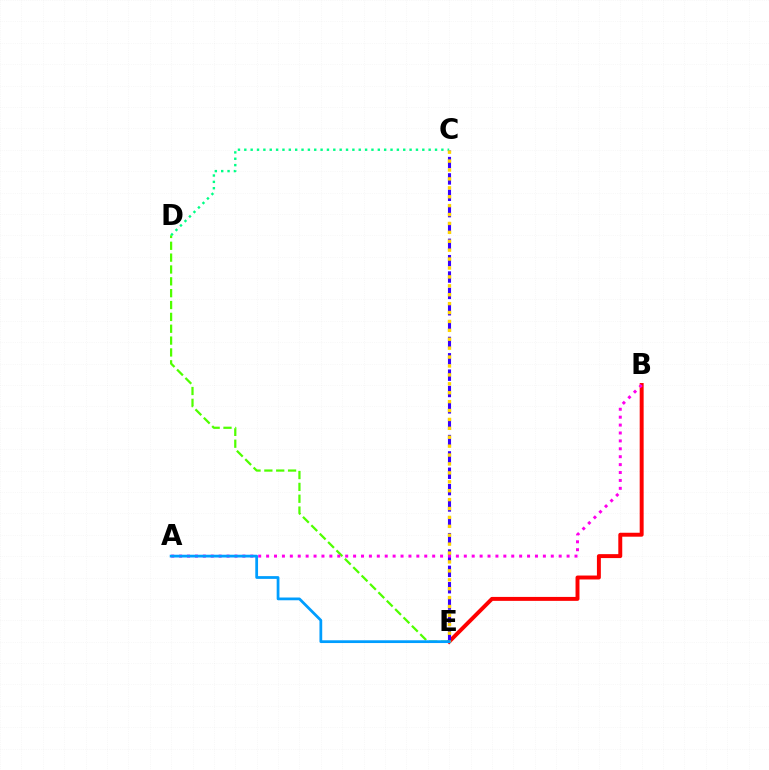{('D', 'E'): [{'color': '#4fff00', 'line_style': 'dashed', 'thickness': 1.61}], ('B', 'E'): [{'color': '#ff0000', 'line_style': 'solid', 'thickness': 2.84}], ('C', 'E'): [{'color': '#3700ff', 'line_style': 'dashed', 'thickness': 2.22}, {'color': '#ffd500', 'line_style': 'dotted', 'thickness': 2.42}], ('C', 'D'): [{'color': '#00ff86', 'line_style': 'dotted', 'thickness': 1.73}], ('A', 'B'): [{'color': '#ff00ed', 'line_style': 'dotted', 'thickness': 2.15}], ('A', 'E'): [{'color': '#009eff', 'line_style': 'solid', 'thickness': 1.99}]}